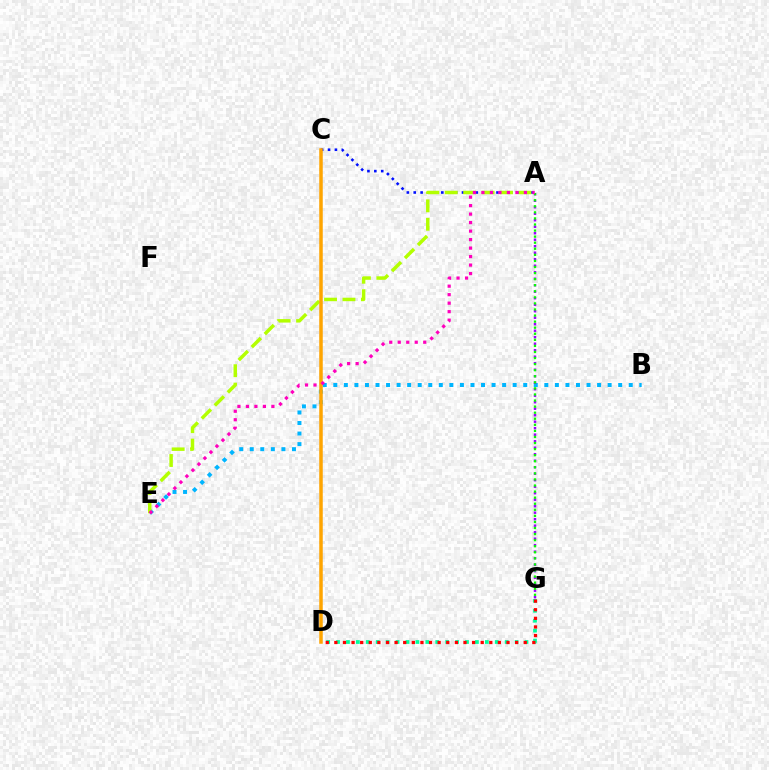{('D', 'G'): [{'color': '#00ff9d', 'line_style': 'dotted', 'thickness': 2.7}, {'color': '#ff0000', 'line_style': 'dotted', 'thickness': 2.34}], ('A', 'C'): [{'color': '#0010ff', 'line_style': 'dotted', 'thickness': 1.87}], ('B', 'E'): [{'color': '#00b5ff', 'line_style': 'dotted', 'thickness': 2.87}], ('A', 'G'): [{'color': '#9b00ff', 'line_style': 'dotted', 'thickness': 1.77}, {'color': '#08ff00', 'line_style': 'dotted', 'thickness': 1.65}], ('A', 'E'): [{'color': '#b3ff00', 'line_style': 'dashed', 'thickness': 2.5}, {'color': '#ff00bd', 'line_style': 'dotted', 'thickness': 2.31}], ('C', 'D'): [{'color': '#ffa500', 'line_style': 'solid', 'thickness': 2.52}]}